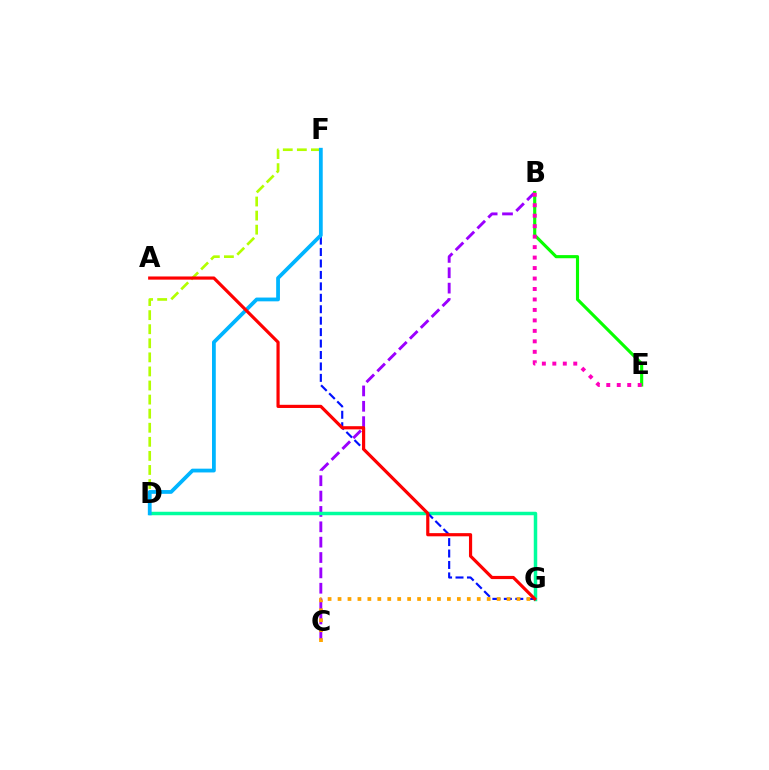{('B', 'C'): [{'color': '#9b00ff', 'line_style': 'dashed', 'thickness': 2.09}], ('D', 'G'): [{'color': '#00ff9d', 'line_style': 'solid', 'thickness': 2.51}], ('F', 'G'): [{'color': '#0010ff', 'line_style': 'dashed', 'thickness': 1.55}], ('B', 'E'): [{'color': '#08ff00', 'line_style': 'solid', 'thickness': 2.25}, {'color': '#ff00bd', 'line_style': 'dotted', 'thickness': 2.84}], ('D', 'F'): [{'color': '#b3ff00', 'line_style': 'dashed', 'thickness': 1.91}, {'color': '#00b5ff', 'line_style': 'solid', 'thickness': 2.72}], ('C', 'G'): [{'color': '#ffa500', 'line_style': 'dotted', 'thickness': 2.7}], ('A', 'G'): [{'color': '#ff0000', 'line_style': 'solid', 'thickness': 2.29}]}